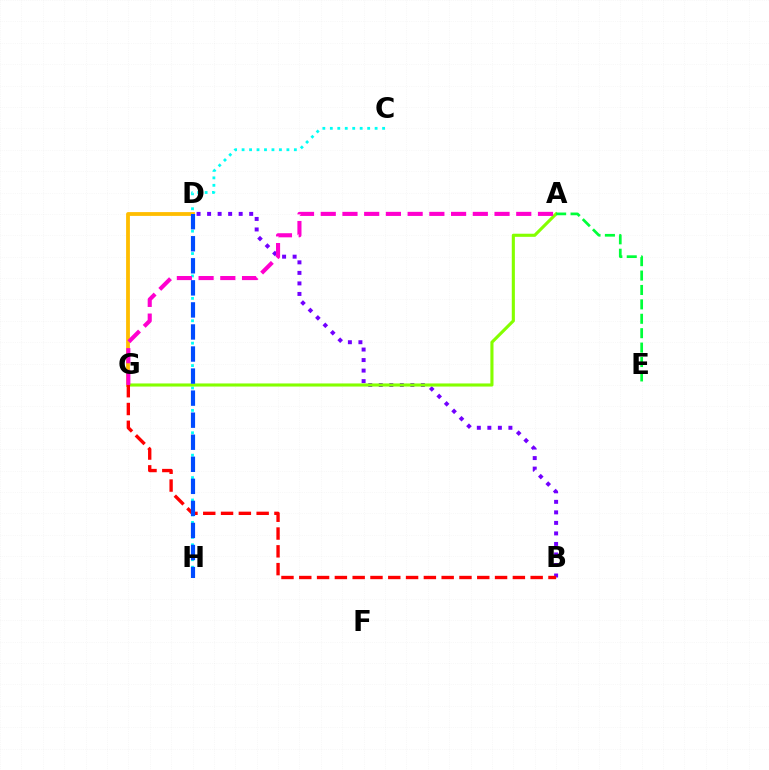{('B', 'D'): [{'color': '#7200ff', 'line_style': 'dotted', 'thickness': 2.86}], ('D', 'G'): [{'color': '#ffbd00', 'line_style': 'solid', 'thickness': 2.74}], ('C', 'H'): [{'color': '#00fff6', 'line_style': 'dotted', 'thickness': 2.03}], ('A', 'G'): [{'color': '#84ff00', 'line_style': 'solid', 'thickness': 2.24}, {'color': '#ff00cf', 'line_style': 'dashed', 'thickness': 2.95}], ('B', 'G'): [{'color': '#ff0000', 'line_style': 'dashed', 'thickness': 2.42}], ('D', 'H'): [{'color': '#004bff', 'line_style': 'dashed', 'thickness': 3.0}], ('A', 'E'): [{'color': '#00ff39', 'line_style': 'dashed', 'thickness': 1.96}]}